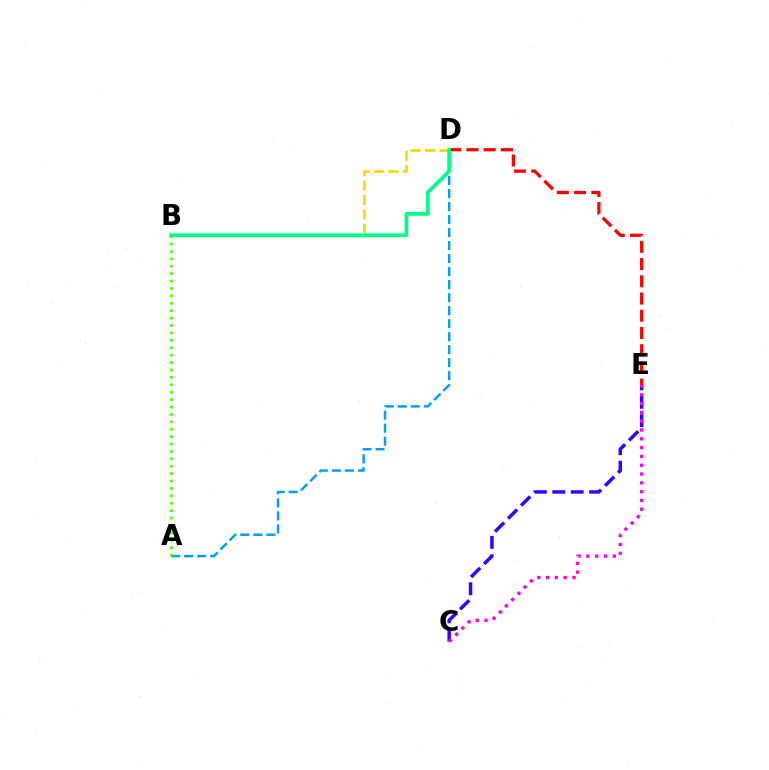{('D', 'E'): [{'color': '#ff0000', 'line_style': 'dashed', 'thickness': 2.34}], ('C', 'E'): [{'color': '#3700ff', 'line_style': 'dashed', 'thickness': 2.5}, {'color': '#ff00ed', 'line_style': 'dotted', 'thickness': 2.39}], ('A', 'D'): [{'color': '#009eff', 'line_style': 'dashed', 'thickness': 1.77}], ('A', 'B'): [{'color': '#4fff00', 'line_style': 'dotted', 'thickness': 2.01}], ('B', 'D'): [{'color': '#ffd500', 'line_style': 'dashed', 'thickness': 1.95}, {'color': '#00ff86', 'line_style': 'solid', 'thickness': 2.71}]}